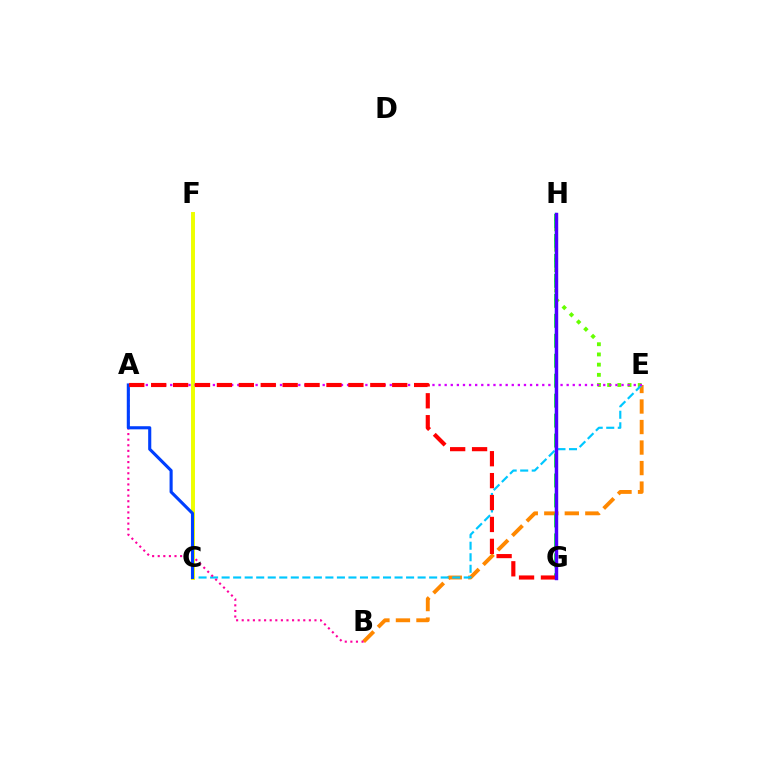{('E', 'H'): [{'color': '#66ff00', 'line_style': 'dotted', 'thickness': 2.77}], ('G', 'H'): [{'color': '#00ffaf', 'line_style': 'solid', 'thickness': 1.67}, {'color': '#00ff27', 'line_style': 'dashed', 'thickness': 2.71}, {'color': '#4f00ff', 'line_style': 'solid', 'thickness': 2.46}], ('B', 'E'): [{'color': '#ff8800', 'line_style': 'dashed', 'thickness': 2.79}], ('C', 'E'): [{'color': '#00c7ff', 'line_style': 'dashed', 'thickness': 1.57}], ('A', 'B'): [{'color': '#ff00a0', 'line_style': 'dotted', 'thickness': 1.52}], ('C', 'F'): [{'color': '#eeff00', 'line_style': 'solid', 'thickness': 2.84}], ('A', 'E'): [{'color': '#d600ff', 'line_style': 'dotted', 'thickness': 1.66}], ('A', 'C'): [{'color': '#003fff', 'line_style': 'solid', 'thickness': 2.24}], ('A', 'G'): [{'color': '#ff0000', 'line_style': 'dashed', 'thickness': 2.98}]}